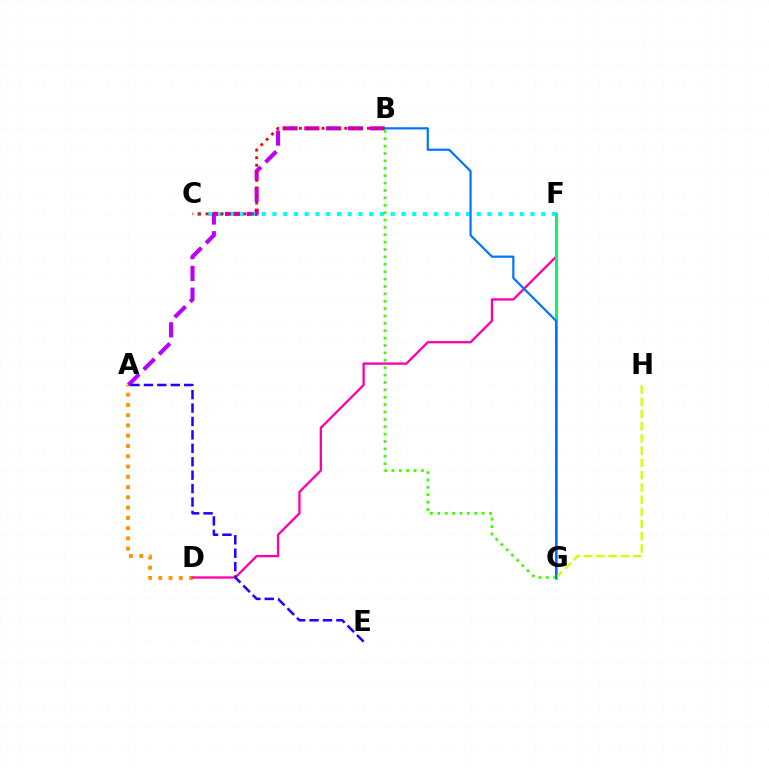{('A', 'D'): [{'color': '#ff9400', 'line_style': 'dotted', 'thickness': 2.79}], ('A', 'B'): [{'color': '#b900ff', 'line_style': 'dashed', 'thickness': 2.96}], ('C', 'F'): [{'color': '#00fff6', 'line_style': 'dotted', 'thickness': 2.92}], ('D', 'F'): [{'color': '#ff00ac', 'line_style': 'solid', 'thickness': 1.67}], ('F', 'G'): [{'color': '#00ff5c', 'line_style': 'solid', 'thickness': 2.16}], ('B', 'G'): [{'color': '#3dff00', 'line_style': 'dotted', 'thickness': 2.01}, {'color': '#0074ff', 'line_style': 'solid', 'thickness': 1.58}], ('A', 'E'): [{'color': '#2500ff', 'line_style': 'dashed', 'thickness': 1.82}], ('G', 'H'): [{'color': '#d1ff00', 'line_style': 'dashed', 'thickness': 1.66}], ('B', 'C'): [{'color': '#ff0000', 'line_style': 'dotted', 'thickness': 2.06}]}